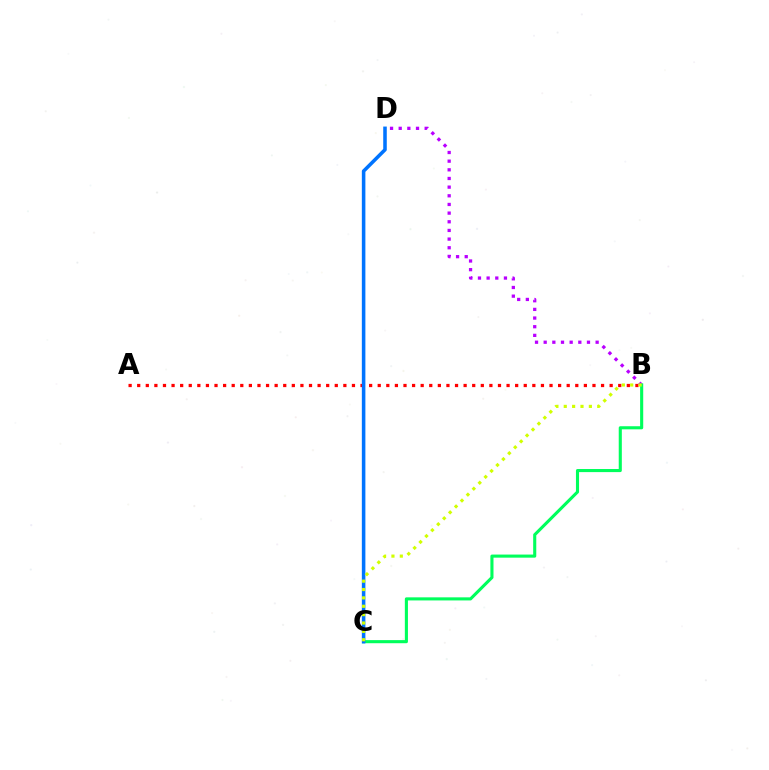{('B', 'D'): [{'color': '#b900ff', 'line_style': 'dotted', 'thickness': 2.35}], ('A', 'B'): [{'color': '#ff0000', 'line_style': 'dotted', 'thickness': 2.33}], ('B', 'C'): [{'color': '#00ff5c', 'line_style': 'solid', 'thickness': 2.23}, {'color': '#d1ff00', 'line_style': 'dotted', 'thickness': 2.27}], ('C', 'D'): [{'color': '#0074ff', 'line_style': 'solid', 'thickness': 2.55}]}